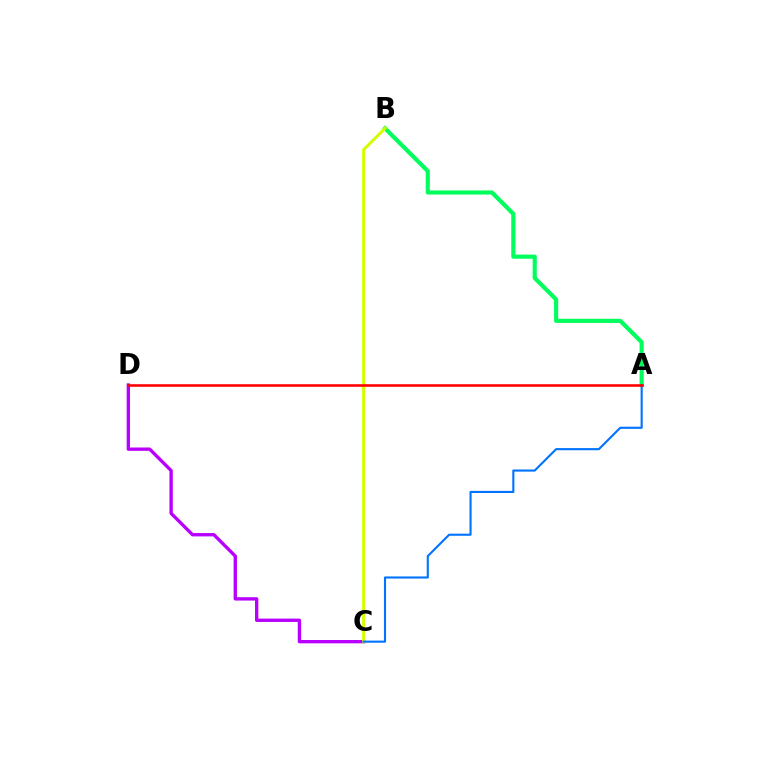{('A', 'B'): [{'color': '#00ff5c', 'line_style': 'solid', 'thickness': 2.98}], ('C', 'D'): [{'color': '#b900ff', 'line_style': 'solid', 'thickness': 2.41}], ('B', 'C'): [{'color': '#d1ff00', 'line_style': 'solid', 'thickness': 2.15}], ('A', 'C'): [{'color': '#0074ff', 'line_style': 'solid', 'thickness': 1.53}], ('A', 'D'): [{'color': '#ff0000', 'line_style': 'solid', 'thickness': 1.87}]}